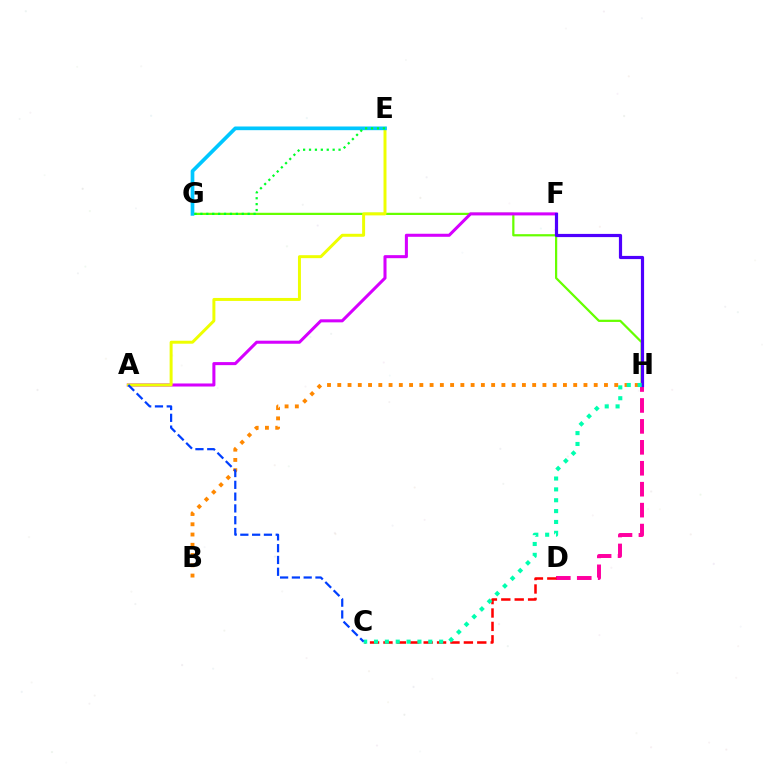{('G', 'H'): [{'color': '#66ff00', 'line_style': 'solid', 'thickness': 1.6}], ('A', 'F'): [{'color': '#d600ff', 'line_style': 'solid', 'thickness': 2.19}], ('B', 'H'): [{'color': '#ff8800', 'line_style': 'dotted', 'thickness': 2.79}], ('A', 'E'): [{'color': '#eeff00', 'line_style': 'solid', 'thickness': 2.14}], ('D', 'H'): [{'color': '#ff00a0', 'line_style': 'dashed', 'thickness': 2.84}], ('C', 'D'): [{'color': '#ff0000', 'line_style': 'dashed', 'thickness': 1.82}], ('F', 'H'): [{'color': '#4f00ff', 'line_style': 'solid', 'thickness': 2.29}], ('E', 'G'): [{'color': '#00c7ff', 'line_style': 'solid', 'thickness': 2.65}, {'color': '#00ff27', 'line_style': 'dotted', 'thickness': 1.61}], ('C', 'H'): [{'color': '#00ffaf', 'line_style': 'dotted', 'thickness': 2.95}], ('A', 'C'): [{'color': '#003fff', 'line_style': 'dashed', 'thickness': 1.6}]}